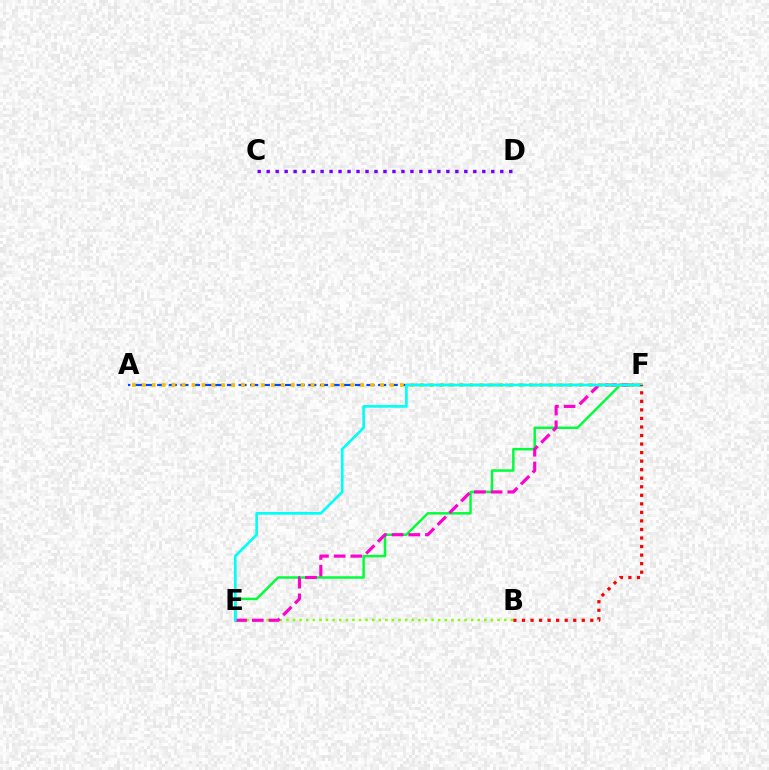{('B', 'E'): [{'color': '#84ff00', 'line_style': 'dotted', 'thickness': 1.79}], ('E', 'F'): [{'color': '#00ff39', 'line_style': 'solid', 'thickness': 1.78}, {'color': '#ff00cf', 'line_style': 'dashed', 'thickness': 2.27}, {'color': '#00fff6', 'line_style': 'solid', 'thickness': 1.93}], ('A', 'F'): [{'color': '#004bff', 'line_style': 'dashed', 'thickness': 1.58}, {'color': '#ffbd00', 'line_style': 'dotted', 'thickness': 2.7}], ('C', 'D'): [{'color': '#7200ff', 'line_style': 'dotted', 'thickness': 2.44}], ('B', 'F'): [{'color': '#ff0000', 'line_style': 'dotted', 'thickness': 2.32}]}